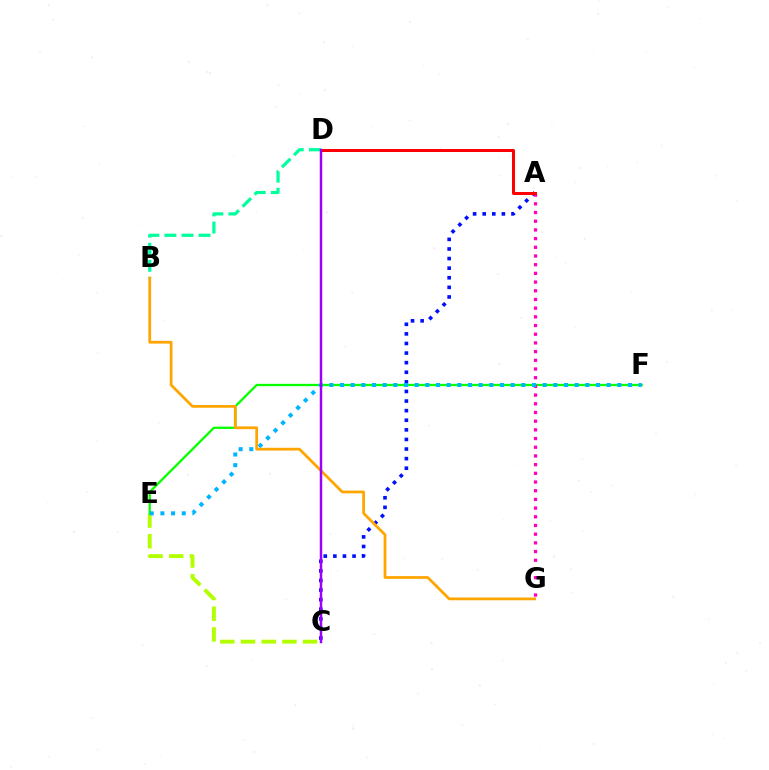{('C', 'E'): [{'color': '#b3ff00', 'line_style': 'dashed', 'thickness': 2.81}], ('A', 'C'): [{'color': '#0010ff', 'line_style': 'dotted', 'thickness': 2.61}], ('B', 'D'): [{'color': '#00ff9d', 'line_style': 'dashed', 'thickness': 2.32}], ('E', 'F'): [{'color': '#08ff00', 'line_style': 'solid', 'thickness': 1.66}, {'color': '#00b5ff', 'line_style': 'dotted', 'thickness': 2.9}], ('A', 'G'): [{'color': '#ff00bd', 'line_style': 'dotted', 'thickness': 2.36}], ('B', 'G'): [{'color': '#ffa500', 'line_style': 'solid', 'thickness': 1.98}], ('A', 'D'): [{'color': '#ff0000', 'line_style': 'solid', 'thickness': 2.16}], ('C', 'D'): [{'color': '#9b00ff', 'line_style': 'solid', 'thickness': 1.78}]}